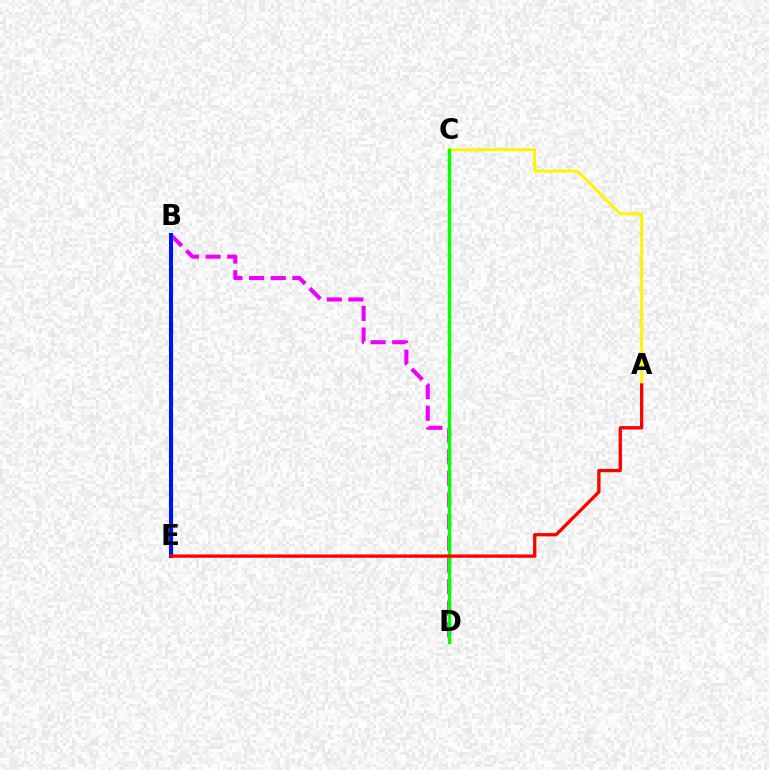{('A', 'C'): [{'color': '#fcf500', 'line_style': 'solid', 'thickness': 2.13}], ('B', 'D'): [{'color': '#ee00ff', 'line_style': 'dashed', 'thickness': 2.94}], ('B', 'E'): [{'color': '#00fff6', 'line_style': 'dashed', 'thickness': 2.52}, {'color': '#0010ff', 'line_style': 'solid', 'thickness': 2.87}], ('C', 'D'): [{'color': '#08ff00', 'line_style': 'solid', 'thickness': 2.47}], ('A', 'E'): [{'color': '#ff0000', 'line_style': 'solid', 'thickness': 2.37}]}